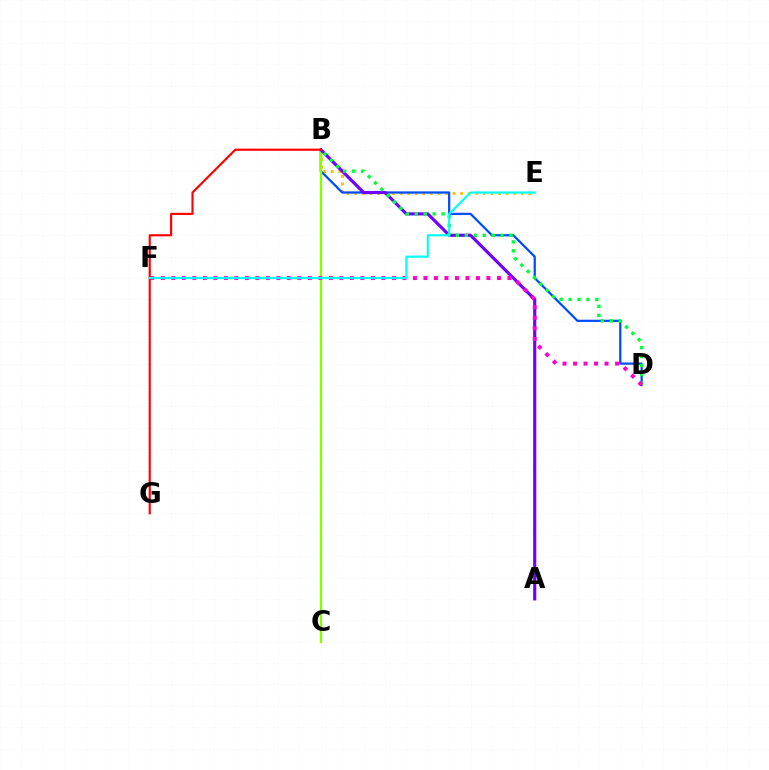{('B', 'E'): [{'color': '#ffbd00', 'line_style': 'dotted', 'thickness': 2.06}], ('B', 'D'): [{'color': '#004bff', 'line_style': 'solid', 'thickness': 1.61}, {'color': '#00ff39', 'line_style': 'dotted', 'thickness': 2.43}], ('B', 'C'): [{'color': '#84ff00', 'line_style': 'solid', 'thickness': 1.67}], ('A', 'B'): [{'color': '#7200ff', 'line_style': 'solid', 'thickness': 2.26}], ('D', 'F'): [{'color': '#ff00cf', 'line_style': 'dotted', 'thickness': 2.85}], ('B', 'G'): [{'color': '#ff0000', 'line_style': 'solid', 'thickness': 1.55}], ('E', 'F'): [{'color': '#00fff6', 'line_style': 'solid', 'thickness': 1.54}]}